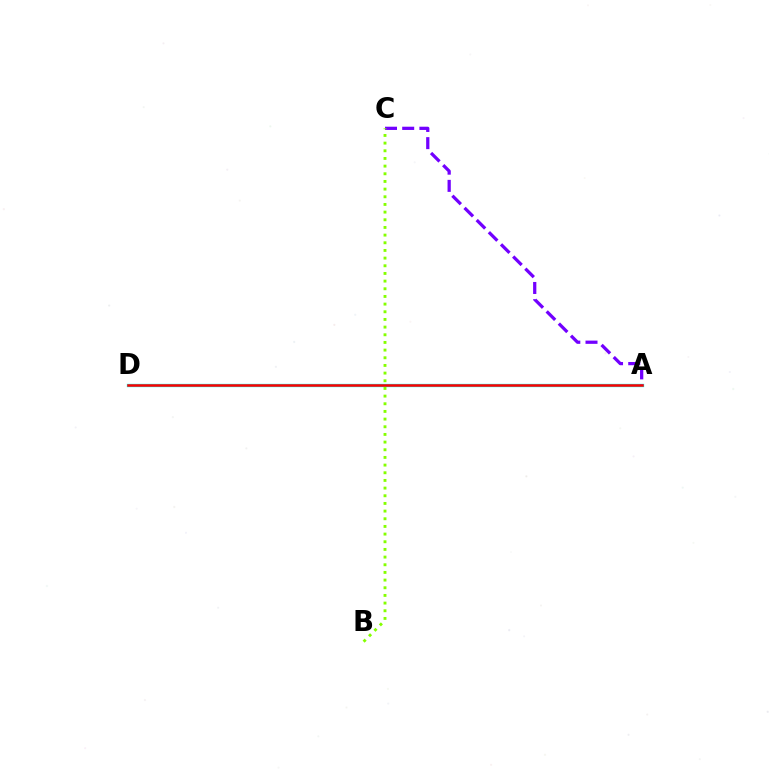{('A', 'D'): [{'color': '#00fff6', 'line_style': 'solid', 'thickness': 2.38}, {'color': '#ff0000', 'line_style': 'solid', 'thickness': 1.81}], ('A', 'C'): [{'color': '#7200ff', 'line_style': 'dashed', 'thickness': 2.34}], ('B', 'C'): [{'color': '#84ff00', 'line_style': 'dotted', 'thickness': 2.08}]}